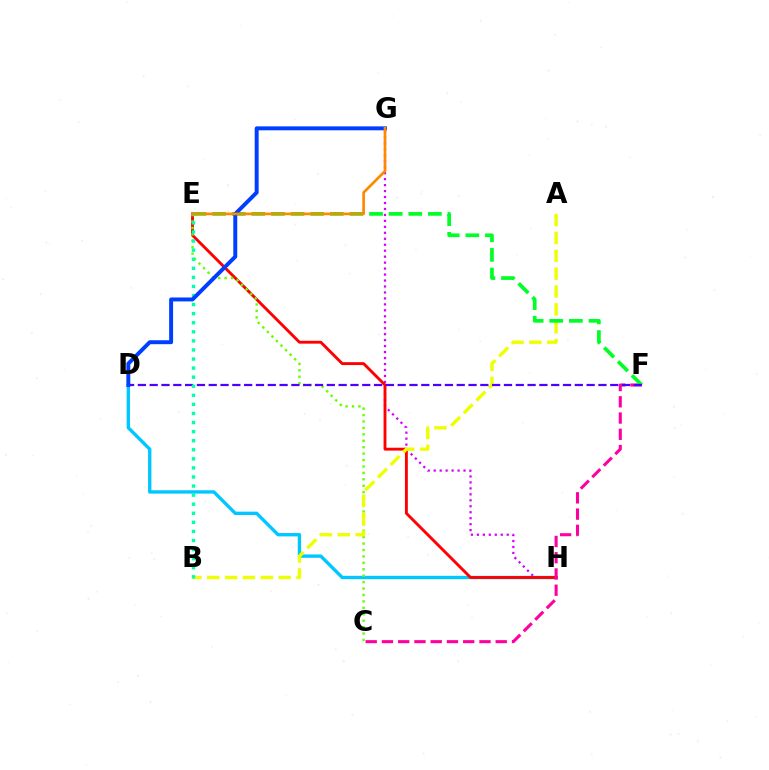{('G', 'H'): [{'color': '#d600ff', 'line_style': 'dotted', 'thickness': 1.62}], ('D', 'H'): [{'color': '#00c7ff', 'line_style': 'solid', 'thickness': 2.42}], ('E', 'H'): [{'color': '#ff0000', 'line_style': 'solid', 'thickness': 2.07}], ('C', 'F'): [{'color': '#ff00a0', 'line_style': 'dashed', 'thickness': 2.21}], ('C', 'E'): [{'color': '#66ff00', 'line_style': 'dotted', 'thickness': 1.75}], ('A', 'B'): [{'color': '#eeff00', 'line_style': 'dashed', 'thickness': 2.43}], ('E', 'F'): [{'color': '#00ff27', 'line_style': 'dashed', 'thickness': 2.66}], ('D', 'F'): [{'color': '#4f00ff', 'line_style': 'dashed', 'thickness': 1.6}], ('B', 'E'): [{'color': '#00ffaf', 'line_style': 'dotted', 'thickness': 2.47}], ('D', 'G'): [{'color': '#003fff', 'line_style': 'solid', 'thickness': 2.84}], ('E', 'G'): [{'color': '#ff8800', 'line_style': 'solid', 'thickness': 1.94}]}